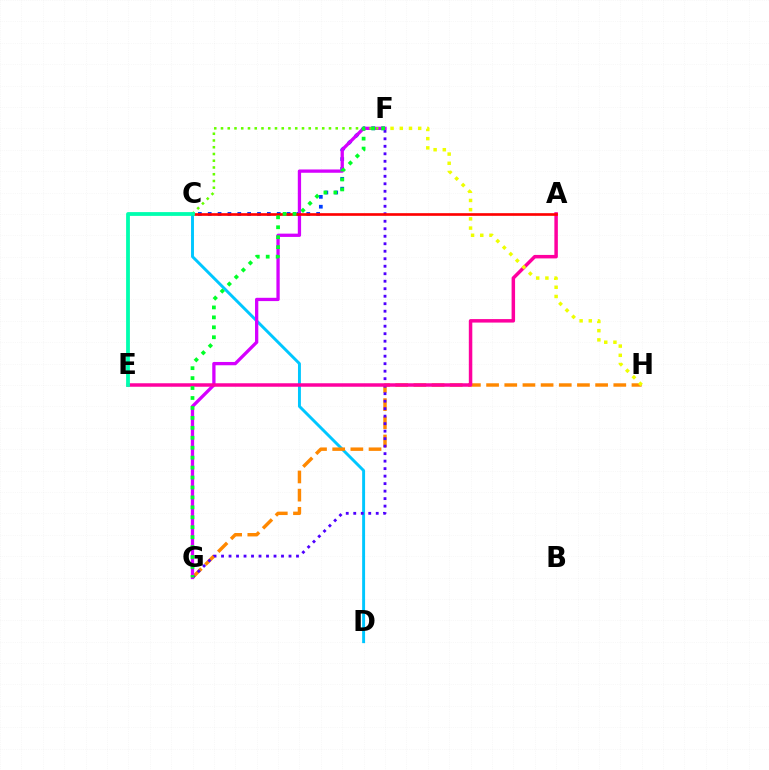{('C', 'D'): [{'color': '#00c7ff', 'line_style': 'solid', 'thickness': 2.11}], ('G', 'H'): [{'color': '#ff8800', 'line_style': 'dashed', 'thickness': 2.47}], ('C', 'F'): [{'color': '#003fff', 'line_style': 'dotted', 'thickness': 2.68}, {'color': '#66ff00', 'line_style': 'dotted', 'thickness': 1.83}], ('F', 'G'): [{'color': '#4f00ff', 'line_style': 'dotted', 'thickness': 2.04}, {'color': '#d600ff', 'line_style': 'solid', 'thickness': 2.37}, {'color': '#00ff27', 'line_style': 'dotted', 'thickness': 2.7}], ('A', 'E'): [{'color': '#ff00a0', 'line_style': 'solid', 'thickness': 2.51}], ('A', 'C'): [{'color': '#ff0000', 'line_style': 'solid', 'thickness': 1.91}], ('C', 'E'): [{'color': '#00ffaf', 'line_style': 'solid', 'thickness': 2.73}], ('F', 'H'): [{'color': '#eeff00', 'line_style': 'dotted', 'thickness': 2.5}]}